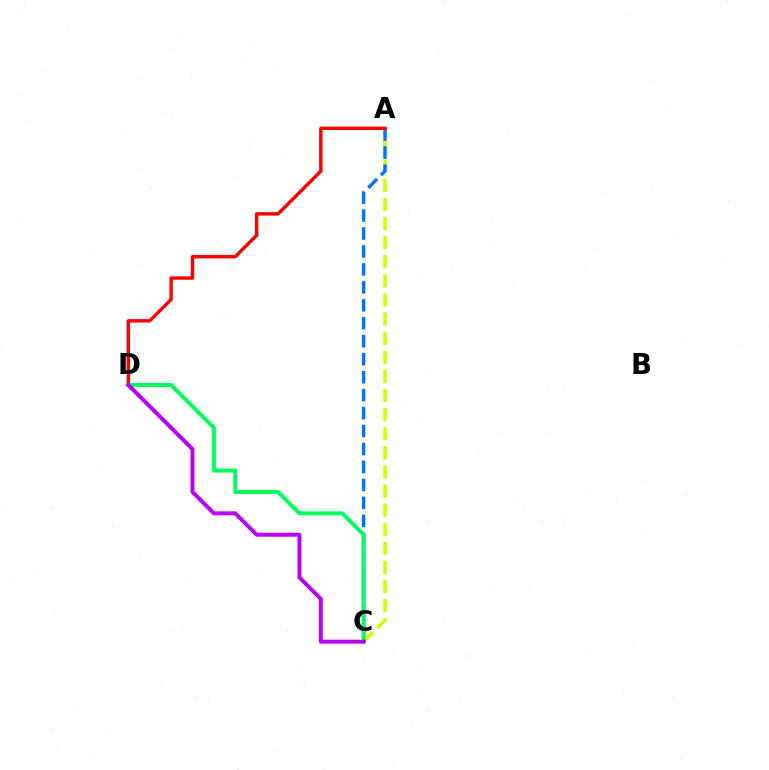{('A', 'C'): [{'color': '#d1ff00', 'line_style': 'dashed', 'thickness': 2.6}, {'color': '#0074ff', 'line_style': 'dashed', 'thickness': 2.44}], ('A', 'D'): [{'color': '#ff0000', 'line_style': 'solid', 'thickness': 2.46}], ('C', 'D'): [{'color': '#00ff5c', 'line_style': 'solid', 'thickness': 2.87}, {'color': '#b900ff', 'line_style': 'solid', 'thickness': 2.85}]}